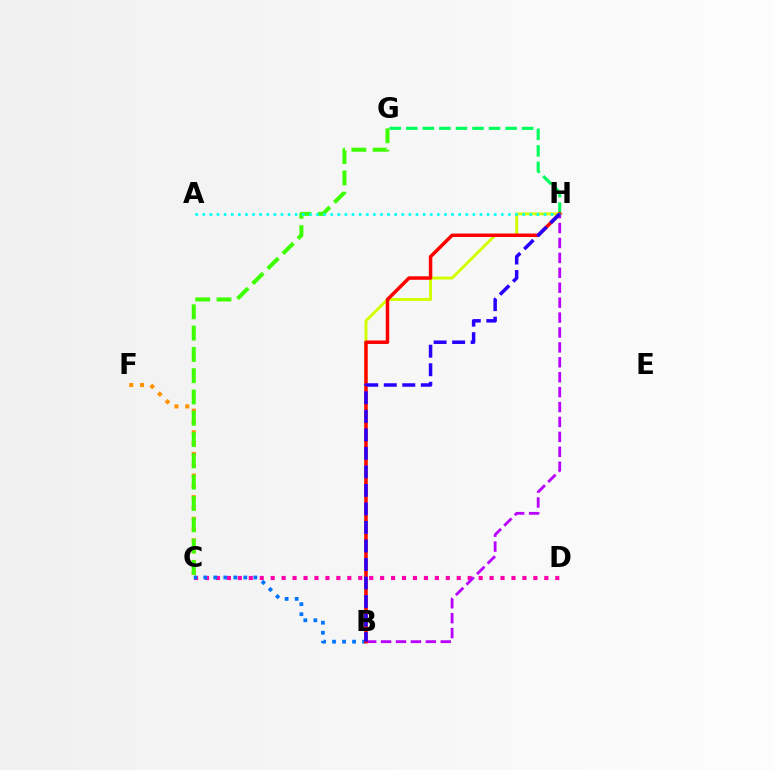{('G', 'H'): [{'color': '#00ff5c', 'line_style': 'dashed', 'thickness': 2.25}], ('B', 'H'): [{'color': '#d1ff00', 'line_style': 'solid', 'thickness': 2.12}, {'color': '#b900ff', 'line_style': 'dashed', 'thickness': 2.03}, {'color': '#ff0000', 'line_style': 'solid', 'thickness': 2.5}, {'color': '#2500ff', 'line_style': 'dashed', 'thickness': 2.52}], ('C', 'F'): [{'color': '#ff9400', 'line_style': 'dotted', 'thickness': 2.94}], ('C', 'G'): [{'color': '#3dff00', 'line_style': 'dashed', 'thickness': 2.89}], ('C', 'D'): [{'color': '#ff00ac', 'line_style': 'dotted', 'thickness': 2.97}], ('B', 'C'): [{'color': '#0074ff', 'line_style': 'dotted', 'thickness': 2.72}], ('A', 'H'): [{'color': '#00fff6', 'line_style': 'dotted', 'thickness': 1.93}]}